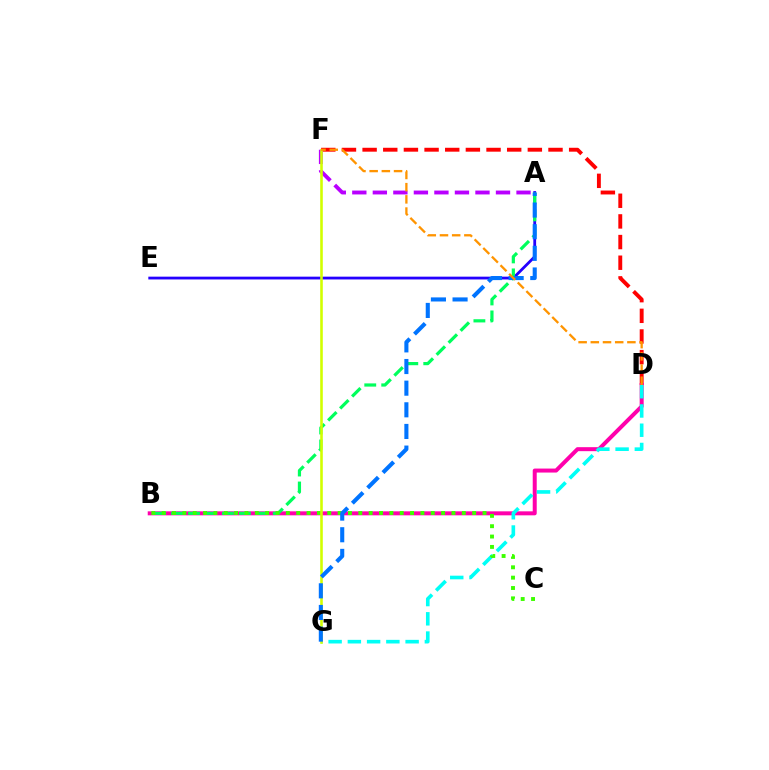{('D', 'F'): [{'color': '#ff0000', 'line_style': 'dashed', 'thickness': 2.81}, {'color': '#ff9400', 'line_style': 'dashed', 'thickness': 1.66}], ('B', 'D'): [{'color': '#ff00ac', 'line_style': 'solid', 'thickness': 2.88}], ('A', 'E'): [{'color': '#2500ff', 'line_style': 'solid', 'thickness': 2.01}], ('A', 'B'): [{'color': '#00ff5c', 'line_style': 'dashed', 'thickness': 2.3}], ('A', 'F'): [{'color': '#b900ff', 'line_style': 'dashed', 'thickness': 2.79}], ('D', 'G'): [{'color': '#00fff6', 'line_style': 'dashed', 'thickness': 2.62}], ('B', 'C'): [{'color': '#3dff00', 'line_style': 'dotted', 'thickness': 2.81}], ('F', 'G'): [{'color': '#d1ff00', 'line_style': 'solid', 'thickness': 1.87}], ('A', 'G'): [{'color': '#0074ff', 'line_style': 'dashed', 'thickness': 2.94}]}